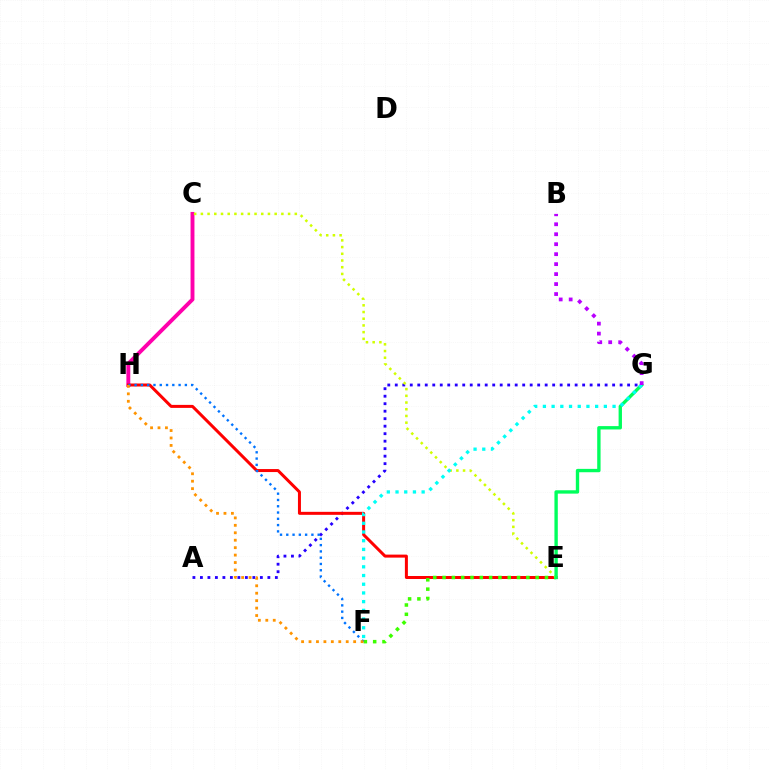{('A', 'G'): [{'color': '#2500ff', 'line_style': 'dotted', 'thickness': 2.04}], ('C', 'H'): [{'color': '#ff00ac', 'line_style': 'solid', 'thickness': 2.81}], ('E', 'H'): [{'color': '#ff0000', 'line_style': 'solid', 'thickness': 2.16}], ('E', 'F'): [{'color': '#3dff00', 'line_style': 'dotted', 'thickness': 2.53}], ('F', 'H'): [{'color': '#0074ff', 'line_style': 'dotted', 'thickness': 1.71}, {'color': '#ff9400', 'line_style': 'dotted', 'thickness': 2.02}], ('C', 'E'): [{'color': '#d1ff00', 'line_style': 'dotted', 'thickness': 1.82}], ('E', 'G'): [{'color': '#00ff5c', 'line_style': 'solid', 'thickness': 2.42}], ('F', 'G'): [{'color': '#00fff6', 'line_style': 'dotted', 'thickness': 2.37}], ('B', 'G'): [{'color': '#b900ff', 'line_style': 'dotted', 'thickness': 2.71}]}